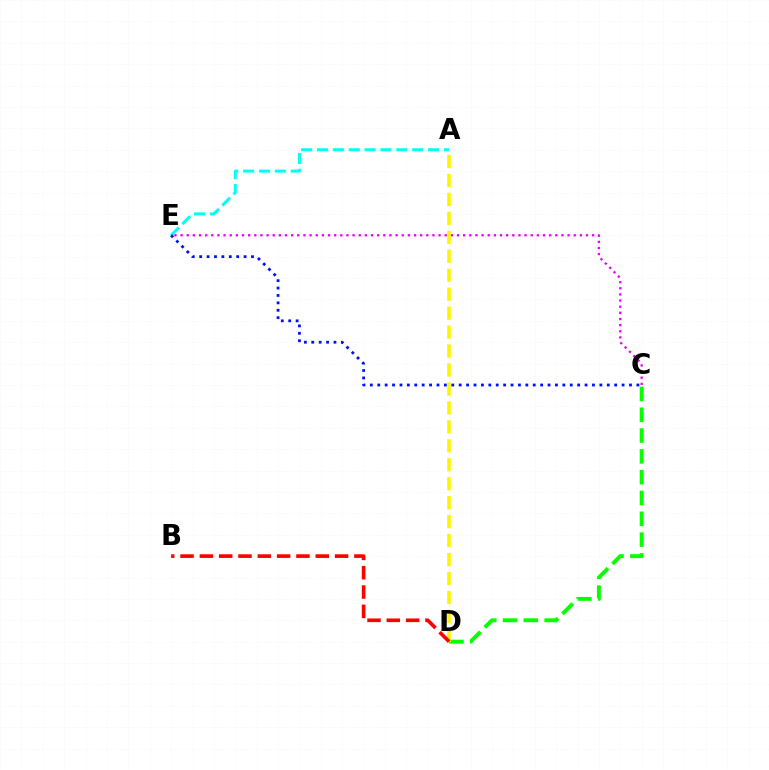{('A', 'E'): [{'color': '#00fff6', 'line_style': 'dashed', 'thickness': 2.16}], ('C', 'D'): [{'color': '#08ff00', 'line_style': 'dashed', 'thickness': 2.83}], ('C', 'E'): [{'color': '#ee00ff', 'line_style': 'dotted', 'thickness': 1.67}, {'color': '#0010ff', 'line_style': 'dotted', 'thickness': 2.01}], ('A', 'D'): [{'color': '#fcf500', 'line_style': 'dashed', 'thickness': 2.58}], ('B', 'D'): [{'color': '#ff0000', 'line_style': 'dashed', 'thickness': 2.62}]}